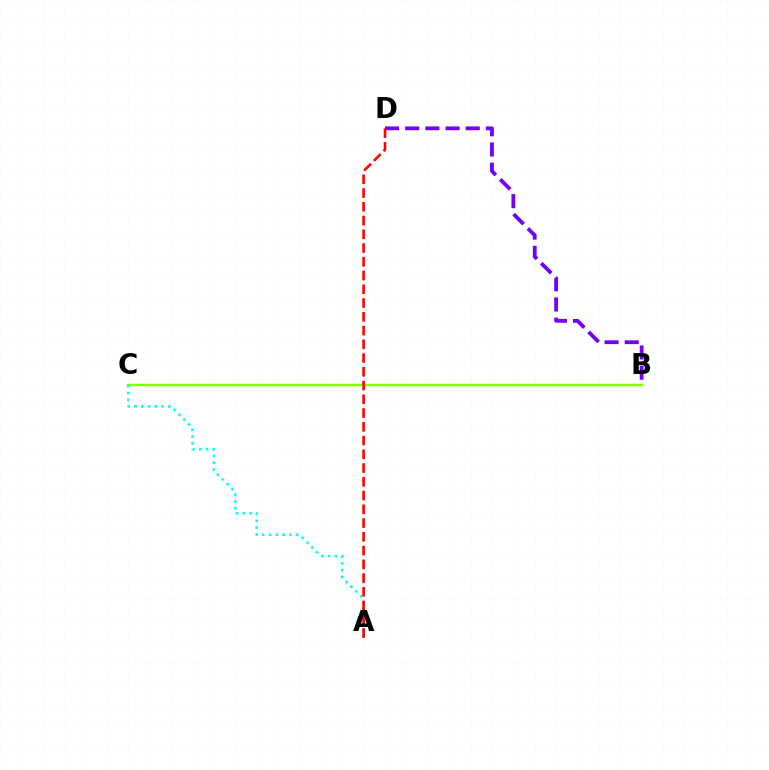{('B', 'C'): [{'color': '#84ff00', 'line_style': 'solid', 'thickness': 1.77}], ('B', 'D'): [{'color': '#7200ff', 'line_style': 'dashed', 'thickness': 2.74}], ('A', 'C'): [{'color': '#00fff6', 'line_style': 'dotted', 'thickness': 1.85}], ('A', 'D'): [{'color': '#ff0000', 'line_style': 'dashed', 'thickness': 1.87}]}